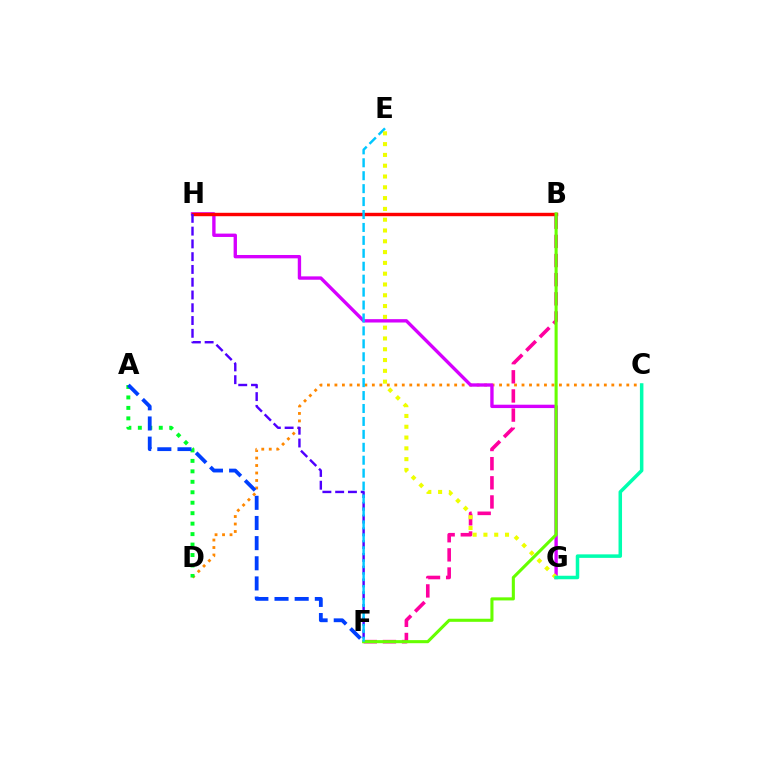{('C', 'D'): [{'color': '#ff8800', 'line_style': 'dotted', 'thickness': 2.03}], ('A', 'D'): [{'color': '#00ff27', 'line_style': 'dotted', 'thickness': 2.84}], ('G', 'H'): [{'color': '#d600ff', 'line_style': 'solid', 'thickness': 2.42}], ('B', 'H'): [{'color': '#ff0000', 'line_style': 'solid', 'thickness': 2.46}], ('A', 'F'): [{'color': '#003fff', 'line_style': 'dashed', 'thickness': 2.74}], ('B', 'F'): [{'color': '#ff00a0', 'line_style': 'dashed', 'thickness': 2.6}, {'color': '#66ff00', 'line_style': 'solid', 'thickness': 2.22}], ('F', 'H'): [{'color': '#4f00ff', 'line_style': 'dashed', 'thickness': 1.74}], ('E', 'F'): [{'color': '#00c7ff', 'line_style': 'dashed', 'thickness': 1.76}], ('E', 'G'): [{'color': '#eeff00', 'line_style': 'dotted', 'thickness': 2.93}], ('C', 'G'): [{'color': '#00ffaf', 'line_style': 'solid', 'thickness': 2.53}]}